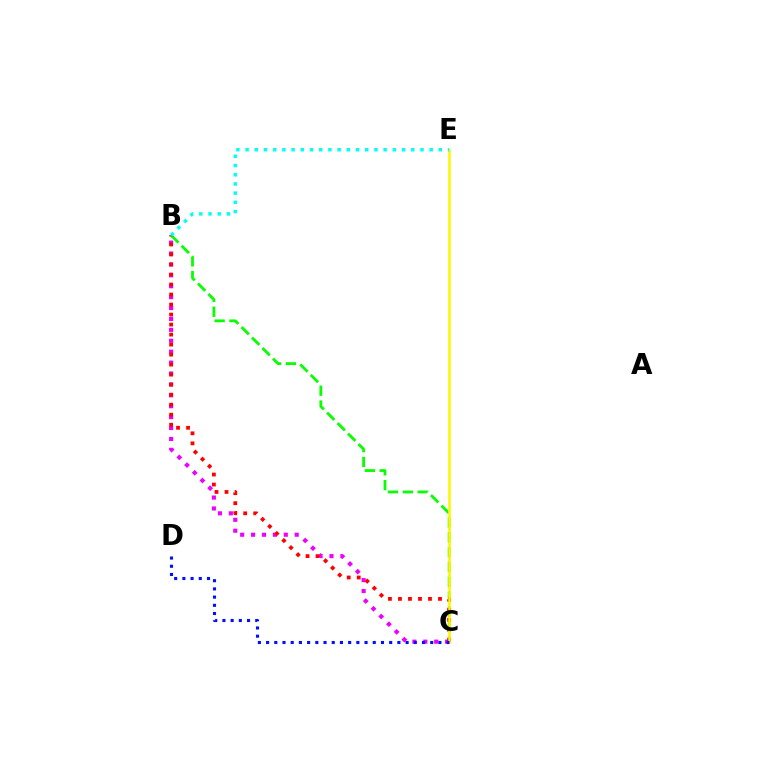{('B', 'C'): [{'color': '#08ff00', 'line_style': 'dashed', 'thickness': 2.02}, {'color': '#ee00ff', 'line_style': 'dotted', 'thickness': 2.96}, {'color': '#ff0000', 'line_style': 'dotted', 'thickness': 2.72}], ('C', 'E'): [{'color': '#fcf500', 'line_style': 'solid', 'thickness': 1.83}], ('B', 'E'): [{'color': '#00fff6', 'line_style': 'dotted', 'thickness': 2.5}], ('C', 'D'): [{'color': '#0010ff', 'line_style': 'dotted', 'thickness': 2.23}]}